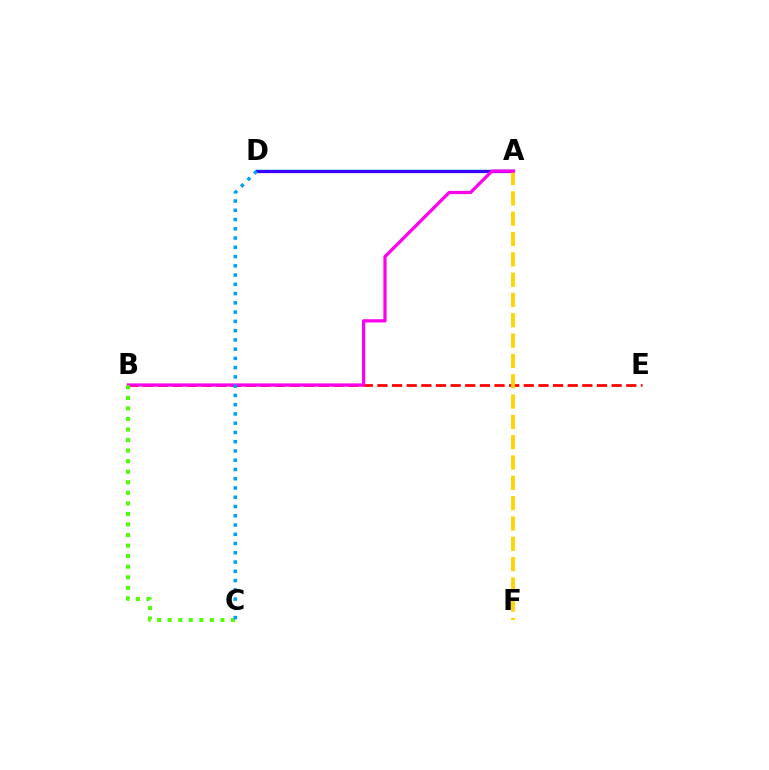{('A', 'D'): [{'color': '#00ff86', 'line_style': 'solid', 'thickness': 1.74}, {'color': '#3700ff', 'line_style': 'solid', 'thickness': 2.33}], ('B', 'E'): [{'color': '#ff0000', 'line_style': 'dashed', 'thickness': 1.99}], ('A', 'F'): [{'color': '#ffd500', 'line_style': 'dashed', 'thickness': 2.76}], ('A', 'B'): [{'color': '#ff00ed', 'line_style': 'solid', 'thickness': 2.33}], ('B', 'C'): [{'color': '#4fff00', 'line_style': 'dotted', 'thickness': 2.87}], ('C', 'D'): [{'color': '#009eff', 'line_style': 'dotted', 'thickness': 2.52}]}